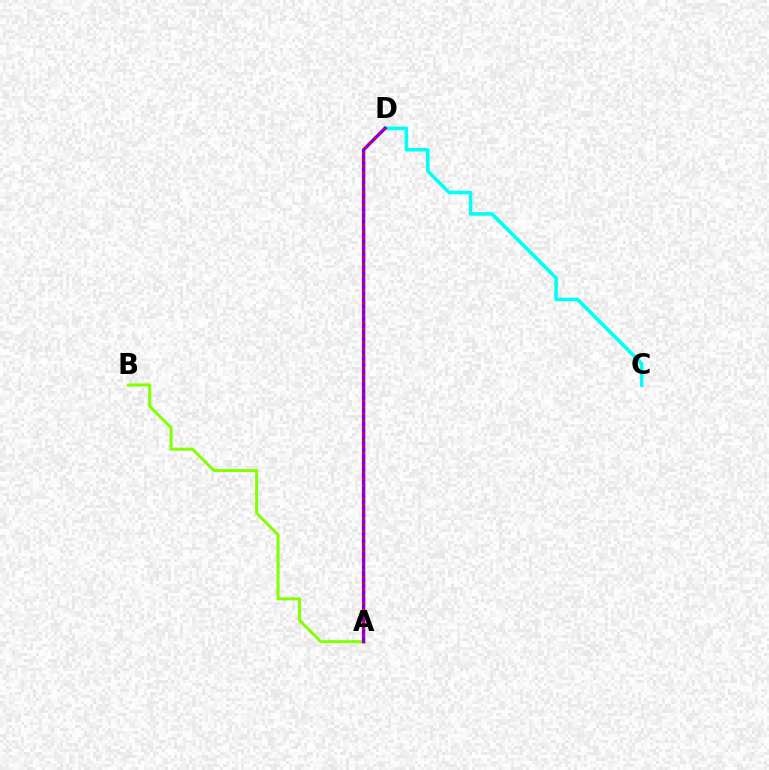{('A', 'B'): [{'color': '#84ff00', 'line_style': 'solid', 'thickness': 2.15}], ('C', 'D'): [{'color': '#00fff6', 'line_style': 'solid', 'thickness': 2.58}], ('A', 'D'): [{'color': '#7200ff', 'line_style': 'solid', 'thickness': 2.44}, {'color': '#ff0000', 'line_style': 'dotted', 'thickness': 1.77}]}